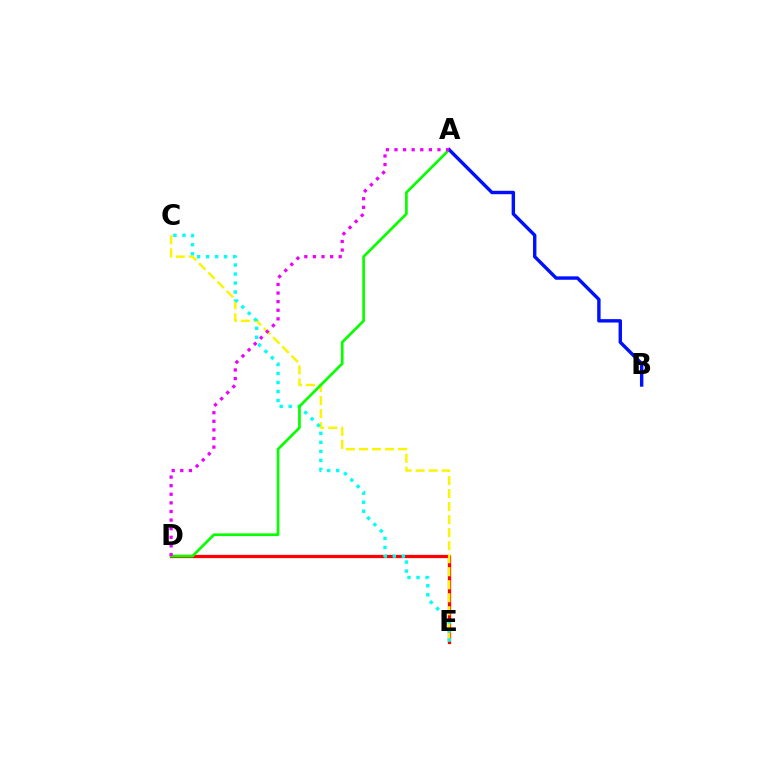{('D', 'E'): [{'color': '#ff0000', 'line_style': 'solid', 'thickness': 2.34}], ('C', 'E'): [{'color': '#fcf500', 'line_style': 'dashed', 'thickness': 1.77}, {'color': '#00fff6', 'line_style': 'dotted', 'thickness': 2.45}], ('A', 'D'): [{'color': '#08ff00', 'line_style': 'solid', 'thickness': 1.95}, {'color': '#ee00ff', 'line_style': 'dotted', 'thickness': 2.34}], ('A', 'B'): [{'color': '#0010ff', 'line_style': 'solid', 'thickness': 2.45}]}